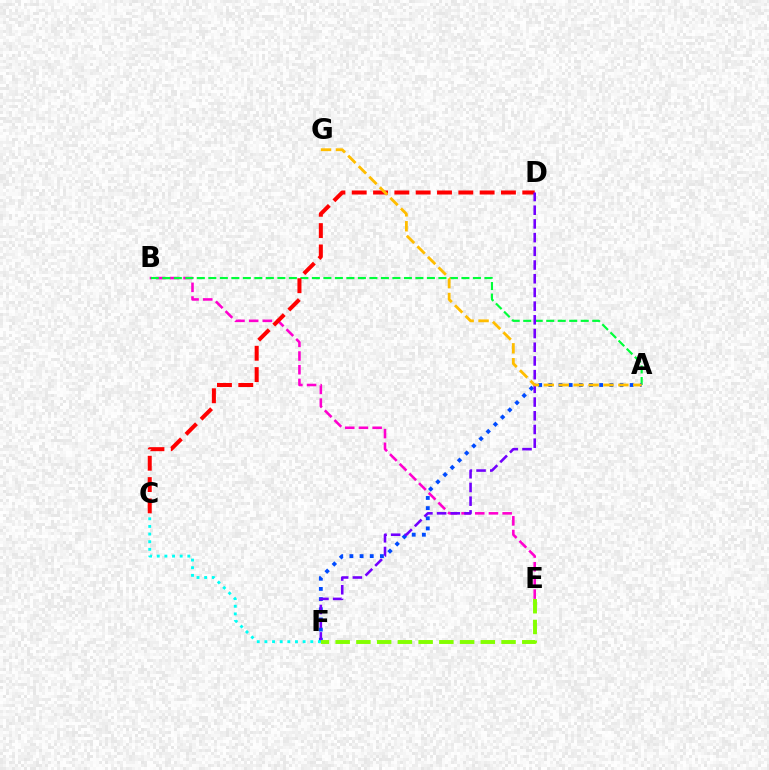{('B', 'E'): [{'color': '#ff00cf', 'line_style': 'dashed', 'thickness': 1.86}], ('A', 'B'): [{'color': '#00ff39', 'line_style': 'dashed', 'thickness': 1.56}], ('A', 'F'): [{'color': '#004bff', 'line_style': 'dotted', 'thickness': 2.76}], ('C', 'D'): [{'color': '#ff0000', 'line_style': 'dashed', 'thickness': 2.9}], ('D', 'F'): [{'color': '#7200ff', 'line_style': 'dashed', 'thickness': 1.86}], ('A', 'G'): [{'color': '#ffbd00', 'line_style': 'dashed', 'thickness': 2.03}], ('C', 'F'): [{'color': '#00fff6', 'line_style': 'dotted', 'thickness': 2.08}], ('E', 'F'): [{'color': '#84ff00', 'line_style': 'dashed', 'thickness': 2.82}]}